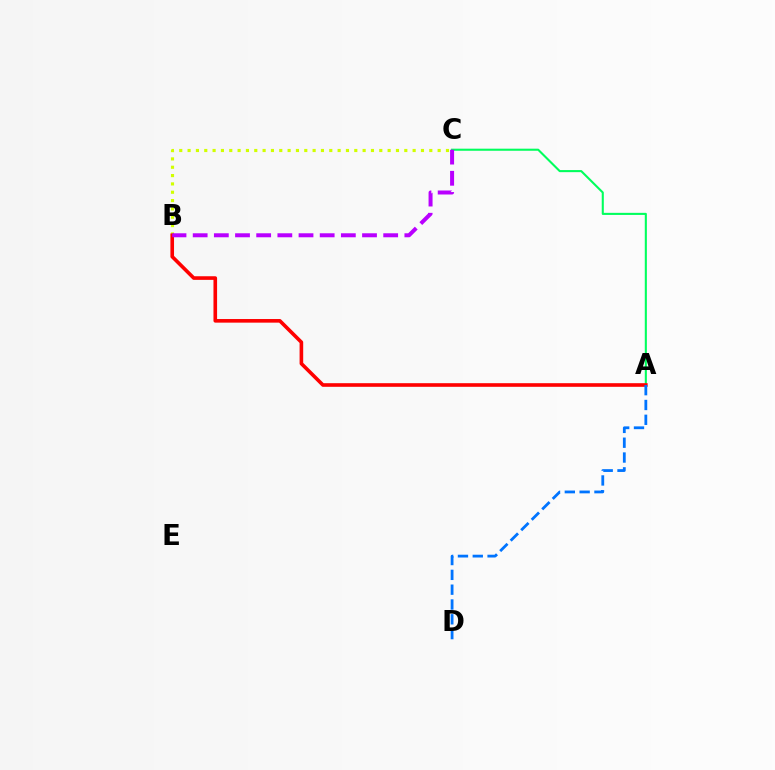{('A', 'C'): [{'color': '#00ff5c', 'line_style': 'solid', 'thickness': 1.5}], ('B', 'C'): [{'color': '#d1ff00', 'line_style': 'dotted', 'thickness': 2.26}, {'color': '#b900ff', 'line_style': 'dashed', 'thickness': 2.88}], ('A', 'B'): [{'color': '#ff0000', 'line_style': 'solid', 'thickness': 2.6}], ('A', 'D'): [{'color': '#0074ff', 'line_style': 'dashed', 'thickness': 2.01}]}